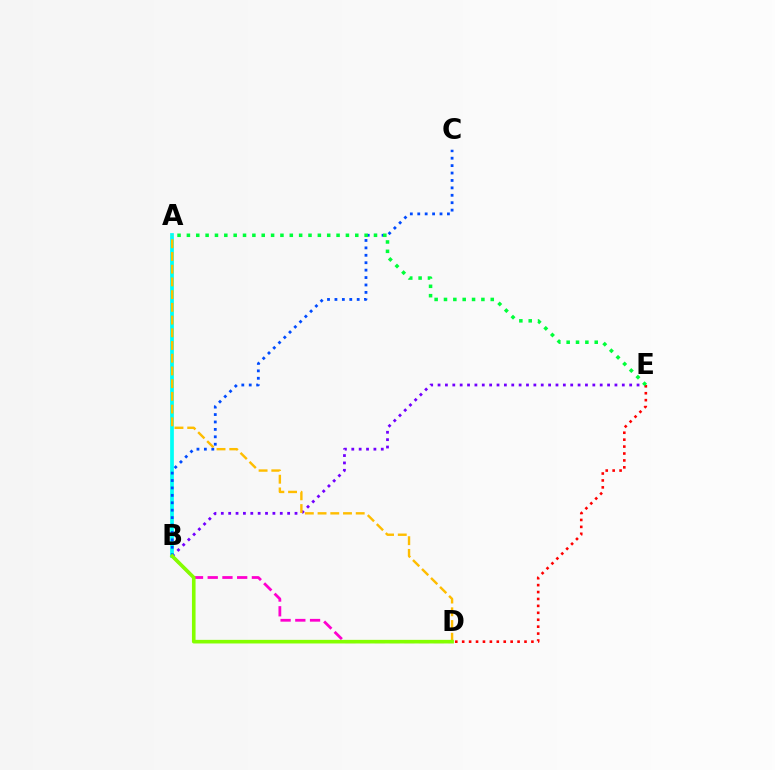{('B', 'E'): [{'color': '#7200ff', 'line_style': 'dotted', 'thickness': 2.0}], ('A', 'B'): [{'color': '#00fff6', 'line_style': 'solid', 'thickness': 2.68}], ('D', 'E'): [{'color': '#ff0000', 'line_style': 'dotted', 'thickness': 1.88}], ('B', 'C'): [{'color': '#004bff', 'line_style': 'dotted', 'thickness': 2.02}], ('B', 'D'): [{'color': '#ff00cf', 'line_style': 'dashed', 'thickness': 2.0}, {'color': '#84ff00', 'line_style': 'solid', 'thickness': 2.6}], ('A', 'D'): [{'color': '#ffbd00', 'line_style': 'dashed', 'thickness': 1.73}], ('A', 'E'): [{'color': '#00ff39', 'line_style': 'dotted', 'thickness': 2.54}]}